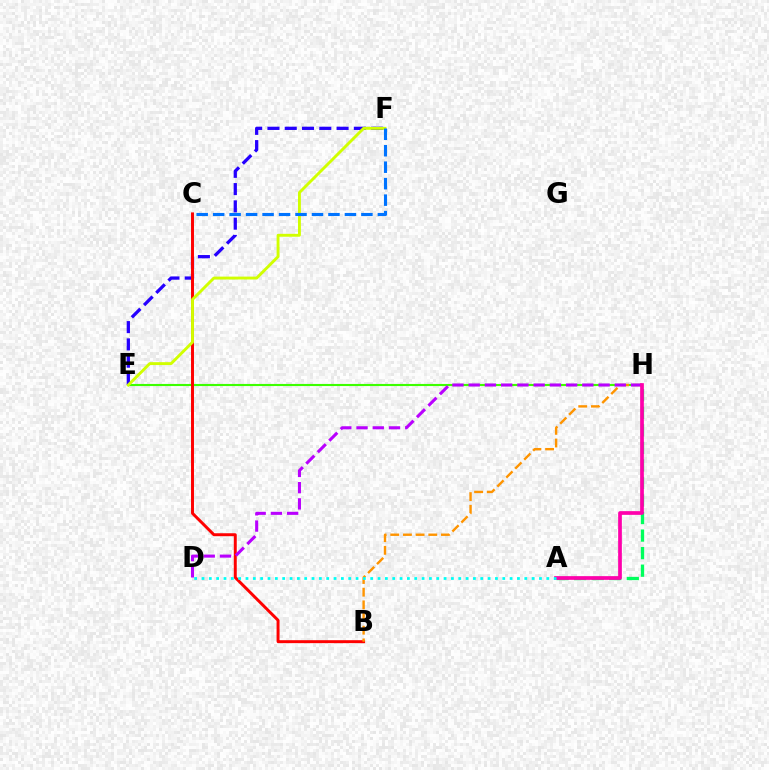{('E', 'H'): [{'color': '#3dff00', 'line_style': 'solid', 'thickness': 1.52}], ('E', 'F'): [{'color': '#2500ff', 'line_style': 'dashed', 'thickness': 2.35}, {'color': '#d1ff00', 'line_style': 'solid', 'thickness': 2.08}], ('B', 'C'): [{'color': '#ff0000', 'line_style': 'solid', 'thickness': 2.12}], ('B', 'H'): [{'color': '#ff9400', 'line_style': 'dashed', 'thickness': 1.72}], ('D', 'H'): [{'color': '#b900ff', 'line_style': 'dashed', 'thickness': 2.21}], ('C', 'F'): [{'color': '#0074ff', 'line_style': 'dashed', 'thickness': 2.24}], ('A', 'H'): [{'color': '#00ff5c', 'line_style': 'dashed', 'thickness': 2.38}, {'color': '#ff00ac', 'line_style': 'solid', 'thickness': 2.67}], ('A', 'D'): [{'color': '#00fff6', 'line_style': 'dotted', 'thickness': 1.99}]}